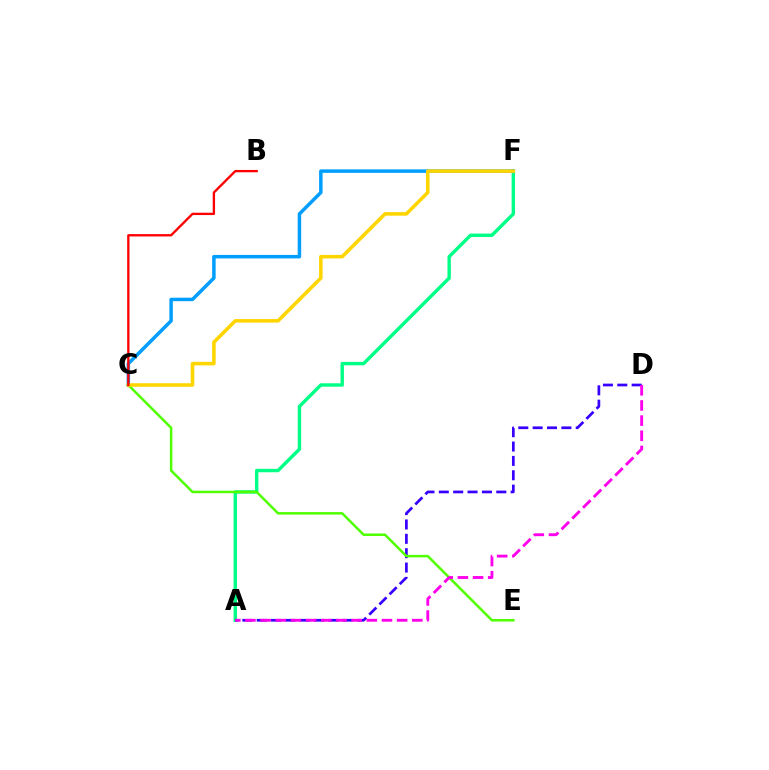{('A', 'F'): [{'color': '#00ff86', 'line_style': 'solid', 'thickness': 2.45}], ('C', 'F'): [{'color': '#009eff', 'line_style': 'solid', 'thickness': 2.5}, {'color': '#ffd500', 'line_style': 'solid', 'thickness': 2.56}], ('A', 'D'): [{'color': '#3700ff', 'line_style': 'dashed', 'thickness': 1.95}, {'color': '#ff00ed', 'line_style': 'dashed', 'thickness': 2.06}], ('C', 'E'): [{'color': '#4fff00', 'line_style': 'solid', 'thickness': 1.8}], ('B', 'C'): [{'color': '#ff0000', 'line_style': 'solid', 'thickness': 1.68}]}